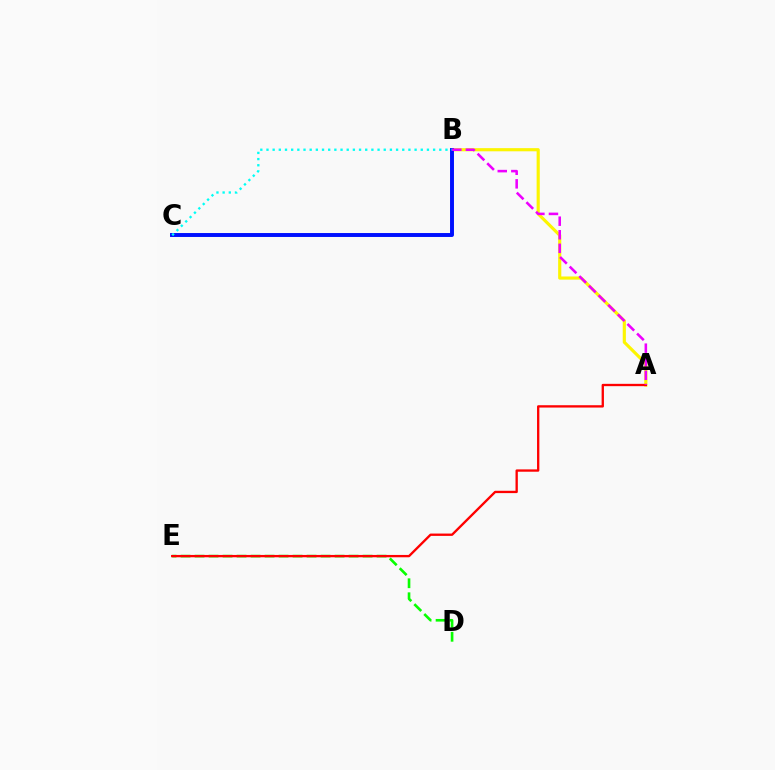{('A', 'B'): [{'color': '#fcf500', 'line_style': 'solid', 'thickness': 2.27}, {'color': '#ee00ff', 'line_style': 'dashed', 'thickness': 1.84}], ('D', 'E'): [{'color': '#08ff00', 'line_style': 'dashed', 'thickness': 1.9}], ('A', 'E'): [{'color': '#ff0000', 'line_style': 'solid', 'thickness': 1.68}], ('B', 'C'): [{'color': '#0010ff', 'line_style': 'solid', 'thickness': 2.83}, {'color': '#00fff6', 'line_style': 'dotted', 'thickness': 1.68}]}